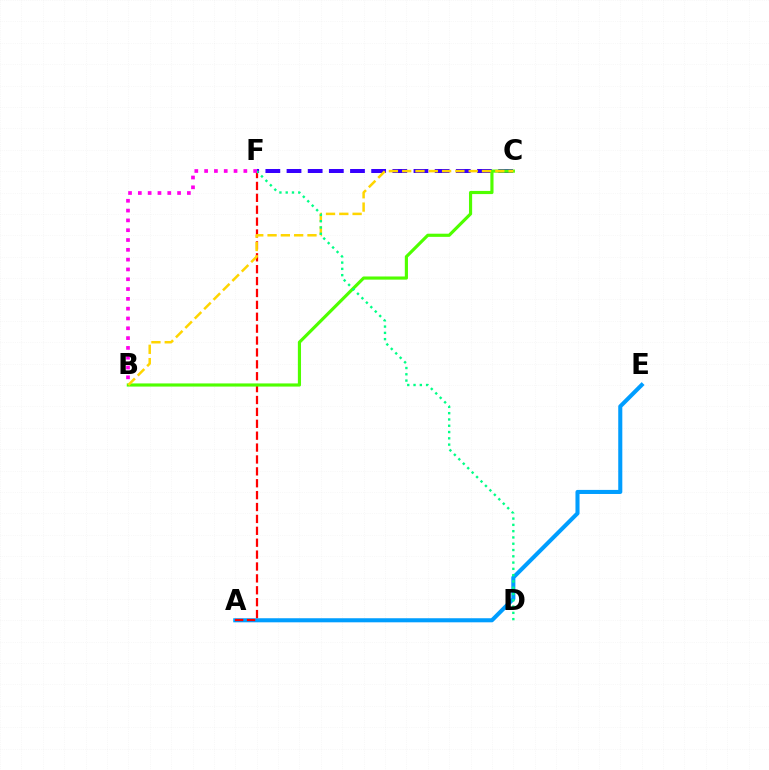{('A', 'E'): [{'color': '#009eff', 'line_style': 'solid', 'thickness': 2.93}], ('C', 'F'): [{'color': '#3700ff', 'line_style': 'dashed', 'thickness': 2.87}], ('A', 'F'): [{'color': '#ff0000', 'line_style': 'dashed', 'thickness': 1.62}], ('B', 'C'): [{'color': '#4fff00', 'line_style': 'solid', 'thickness': 2.27}, {'color': '#ffd500', 'line_style': 'dashed', 'thickness': 1.81}], ('D', 'F'): [{'color': '#00ff86', 'line_style': 'dotted', 'thickness': 1.71}], ('B', 'F'): [{'color': '#ff00ed', 'line_style': 'dotted', 'thickness': 2.66}]}